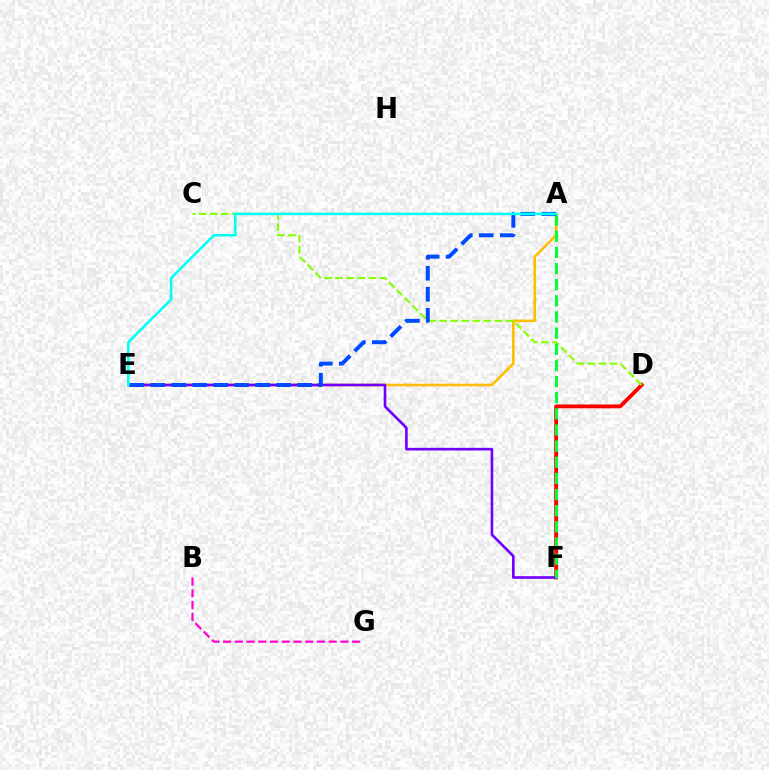{('D', 'F'): [{'color': '#ff0000', 'line_style': 'solid', 'thickness': 2.76}], ('B', 'G'): [{'color': '#ff00cf', 'line_style': 'dashed', 'thickness': 1.59}], ('A', 'E'): [{'color': '#ffbd00', 'line_style': 'solid', 'thickness': 1.85}, {'color': '#004bff', 'line_style': 'dashed', 'thickness': 2.85}, {'color': '#00fff6', 'line_style': 'solid', 'thickness': 1.84}], ('C', 'D'): [{'color': '#84ff00', 'line_style': 'dashed', 'thickness': 1.5}], ('E', 'F'): [{'color': '#7200ff', 'line_style': 'solid', 'thickness': 1.9}], ('A', 'F'): [{'color': '#00ff39', 'line_style': 'dashed', 'thickness': 2.19}]}